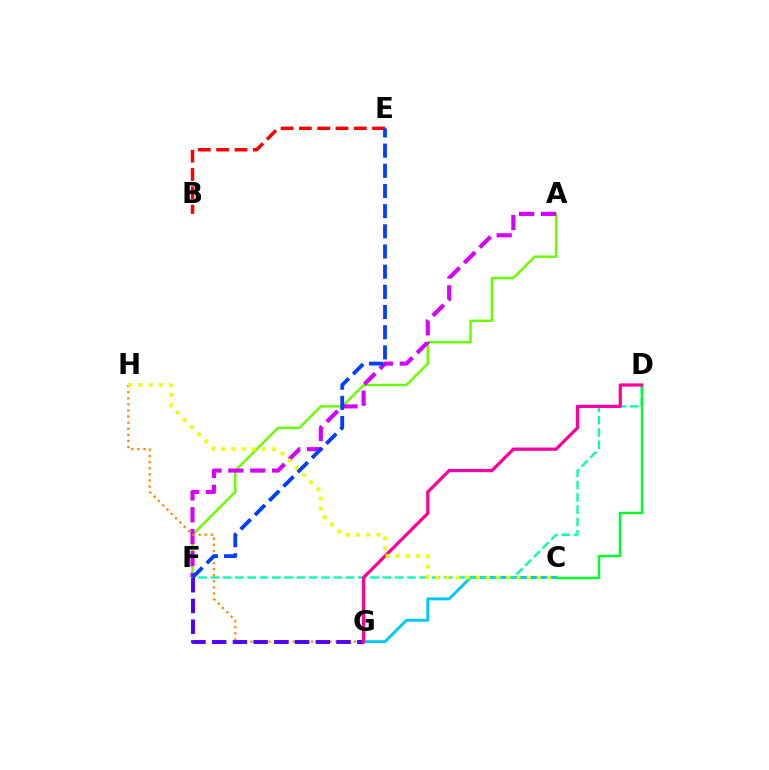{('C', 'G'): [{'color': '#00c7ff', 'line_style': 'solid', 'thickness': 2.09}], ('A', 'F'): [{'color': '#66ff00', 'line_style': 'solid', 'thickness': 1.76}, {'color': '#d600ff', 'line_style': 'dashed', 'thickness': 2.97}], ('D', 'F'): [{'color': '#00ffaf', 'line_style': 'dashed', 'thickness': 1.67}], ('C', 'D'): [{'color': '#00ff27', 'line_style': 'solid', 'thickness': 1.75}], ('G', 'H'): [{'color': '#ff8800', 'line_style': 'dotted', 'thickness': 1.65}], ('F', 'G'): [{'color': '#4f00ff', 'line_style': 'dashed', 'thickness': 2.82}], ('B', 'E'): [{'color': '#ff0000', 'line_style': 'dashed', 'thickness': 2.49}], ('D', 'G'): [{'color': '#ff00a0', 'line_style': 'solid', 'thickness': 2.33}], ('E', 'F'): [{'color': '#003fff', 'line_style': 'dashed', 'thickness': 2.74}], ('C', 'H'): [{'color': '#eeff00', 'line_style': 'dotted', 'thickness': 2.76}]}